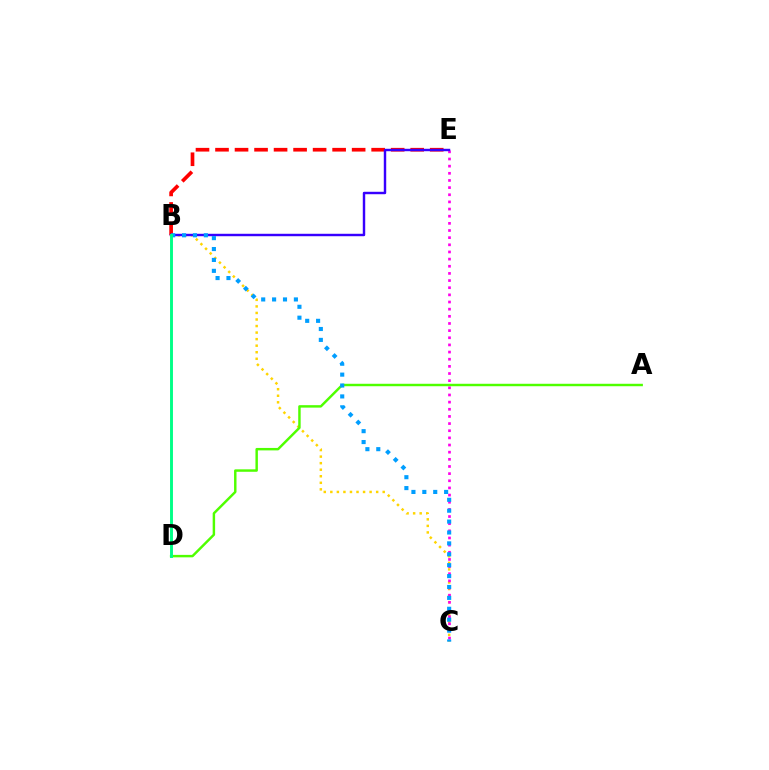{('B', 'C'): [{'color': '#ffd500', 'line_style': 'dotted', 'thickness': 1.78}, {'color': '#009eff', 'line_style': 'dotted', 'thickness': 2.96}], ('C', 'E'): [{'color': '#ff00ed', 'line_style': 'dotted', 'thickness': 1.94}], ('B', 'E'): [{'color': '#ff0000', 'line_style': 'dashed', 'thickness': 2.65}, {'color': '#3700ff', 'line_style': 'solid', 'thickness': 1.75}], ('A', 'D'): [{'color': '#4fff00', 'line_style': 'solid', 'thickness': 1.76}], ('B', 'D'): [{'color': '#00ff86', 'line_style': 'solid', 'thickness': 2.1}]}